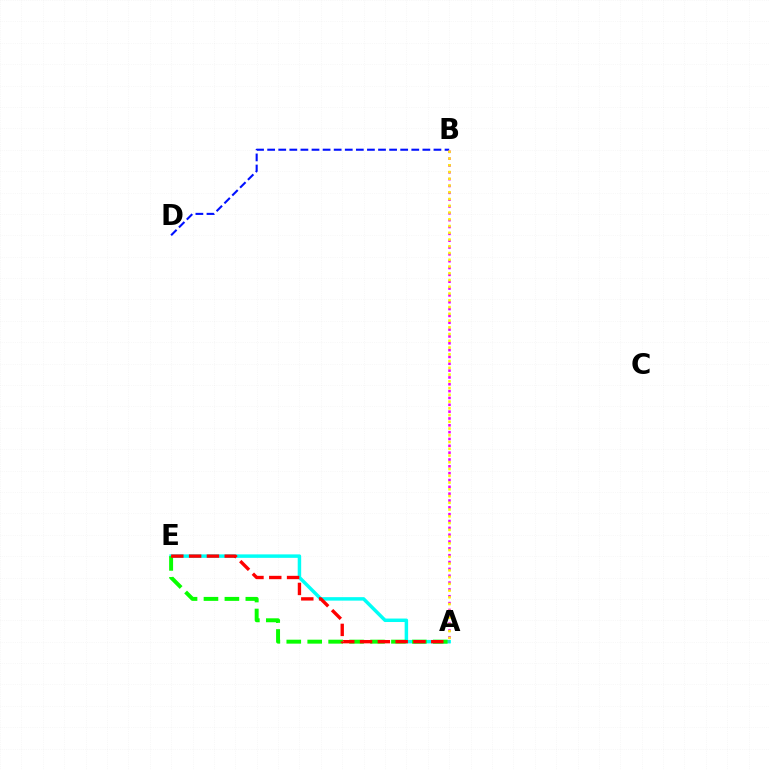{('A', 'E'): [{'color': '#00fff6', 'line_style': 'solid', 'thickness': 2.5}, {'color': '#08ff00', 'line_style': 'dashed', 'thickness': 2.84}, {'color': '#ff0000', 'line_style': 'dashed', 'thickness': 2.42}], ('B', 'D'): [{'color': '#0010ff', 'line_style': 'dashed', 'thickness': 1.51}], ('A', 'B'): [{'color': '#ee00ff', 'line_style': 'dotted', 'thickness': 1.86}, {'color': '#fcf500', 'line_style': 'dotted', 'thickness': 1.83}]}